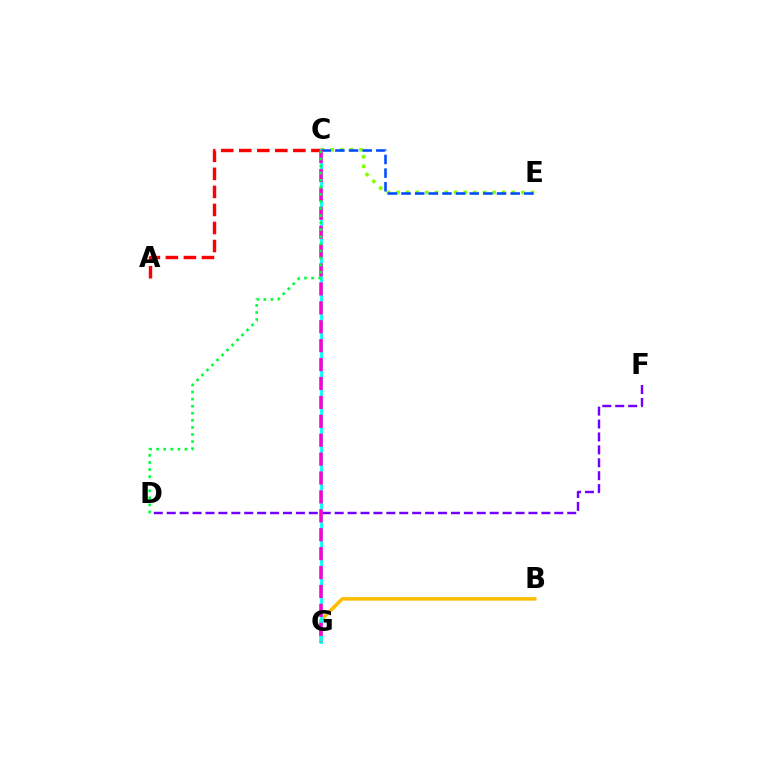{('C', 'E'): [{'color': '#84ff00', 'line_style': 'dotted', 'thickness': 2.61}, {'color': '#004bff', 'line_style': 'dashed', 'thickness': 1.85}], ('B', 'G'): [{'color': '#ffbd00', 'line_style': 'solid', 'thickness': 2.54}], ('A', 'C'): [{'color': '#ff0000', 'line_style': 'dashed', 'thickness': 2.45}], ('C', 'G'): [{'color': '#00fff6', 'line_style': 'solid', 'thickness': 2.01}, {'color': '#ff00cf', 'line_style': 'dashed', 'thickness': 2.57}], ('D', 'F'): [{'color': '#7200ff', 'line_style': 'dashed', 'thickness': 1.76}], ('C', 'D'): [{'color': '#00ff39', 'line_style': 'dotted', 'thickness': 1.92}]}